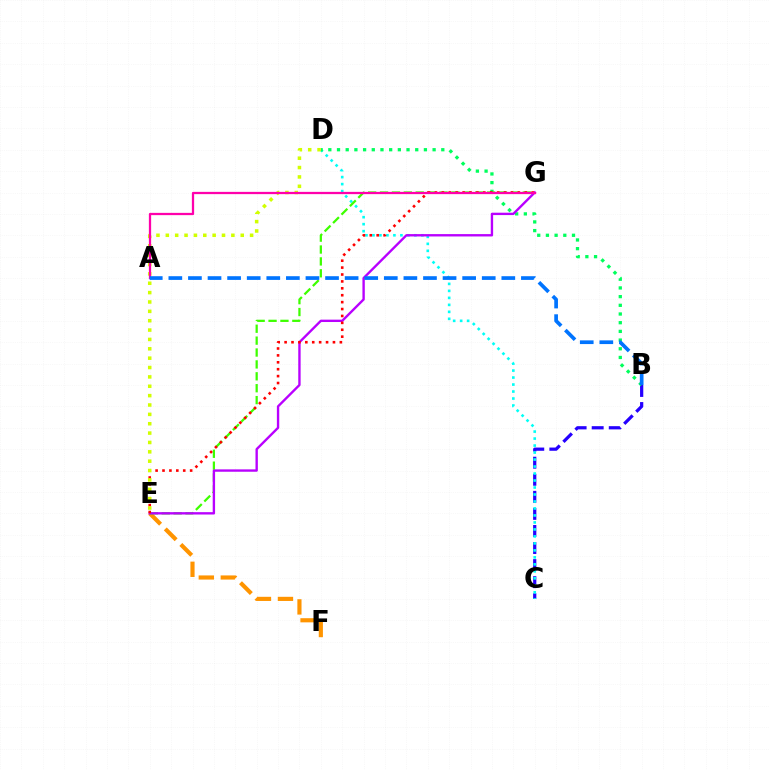{('B', 'C'): [{'color': '#2500ff', 'line_style': 'dashed', 'thickness': 2.32}], ('C', 'D'): [{'color': '#00fff6', 'line_style': 'dotted', 'thickness': 1.9}], ('E', 'F'): [{'color': '#ff9400', 'line_style': 'dashed', 'thickness': 2.99}], ('B', 'D'): [{'color': '#00ff5c', 'line_style': 'dotted', 'thickness': 2.36}], ('E', 'G'): [{'color': '#3dff00', 'line_style': 'dashed', 'thickness': 1.62}, {'color': '#b900ff', 'line_style': 'solid', 'thickness': 1.71}, {'color': '#ff0000', 'line_style': 'dotted', 'thickness': 1.88}], ('D', 'E'): [{'color': '#d1ff00', 'line_style': 'dotted', 'thickness': 2.54}], ('A', 'G'): [{'color': '#ff00ac', 'line_style': 'solid', 'thickness': 1.63}], ('A', 'B'): [{'color': '#0074ff', 'line_style': 'dashed', 'thickness': 2.66}]}